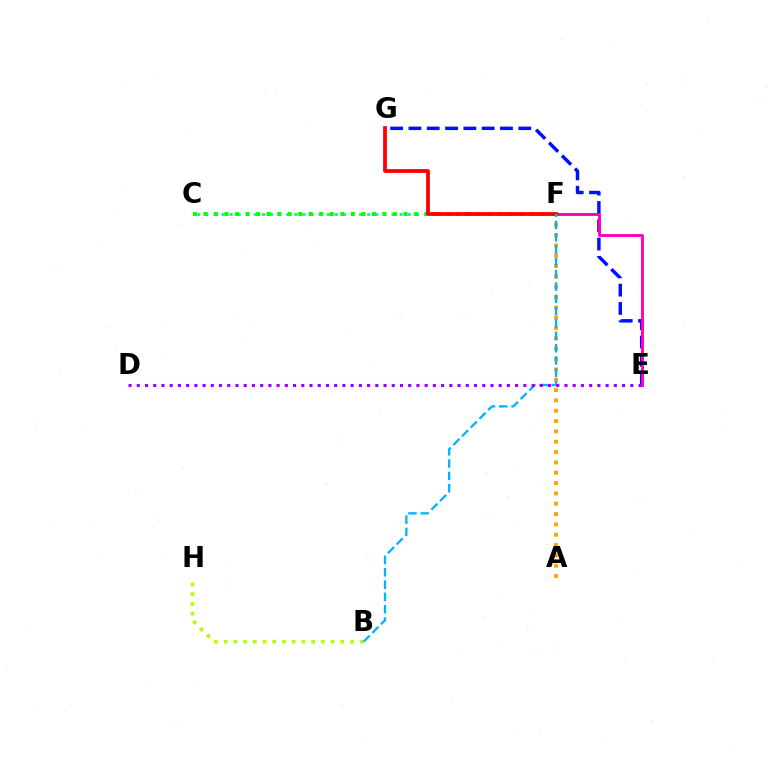{('E', 'G'): [{'color': '#0010ff', 'line_style': 'dashed', 'thickness': 2.49}], ('C', 'F'): [{'color': '#00ff9d', 'line_style': 'dotted', 'thickness': 2.2}, {'color': '#08ff00', 'line_style': 'dotted', 'thickness': 2.86}], ('B', 'H'): [{'color': '#b3ff00', 'line_style': 'dotted', 'thickness': 2.64}], ('A', 'F'): [{'color': '#ffa500', 'line_style': 'dotted', 'thickness': 2.81}], ('E', 'F'): [{'color': '#ff00bd', 'line_style': 'solid', 'thickness': 2.09}], ('F', 'G'): [{'color': '#ff0000', 'line_style': 'solid', 'thickness': 2.72}], ('B', 'F'): [{'color': '#00b5ff', 'line_style': 'dashed', 'thickness': 1.67}], ('D', 'E'): [{'color': '#9b00ff', 'line_style': 'dotted', 'thickness': 2.23}]}